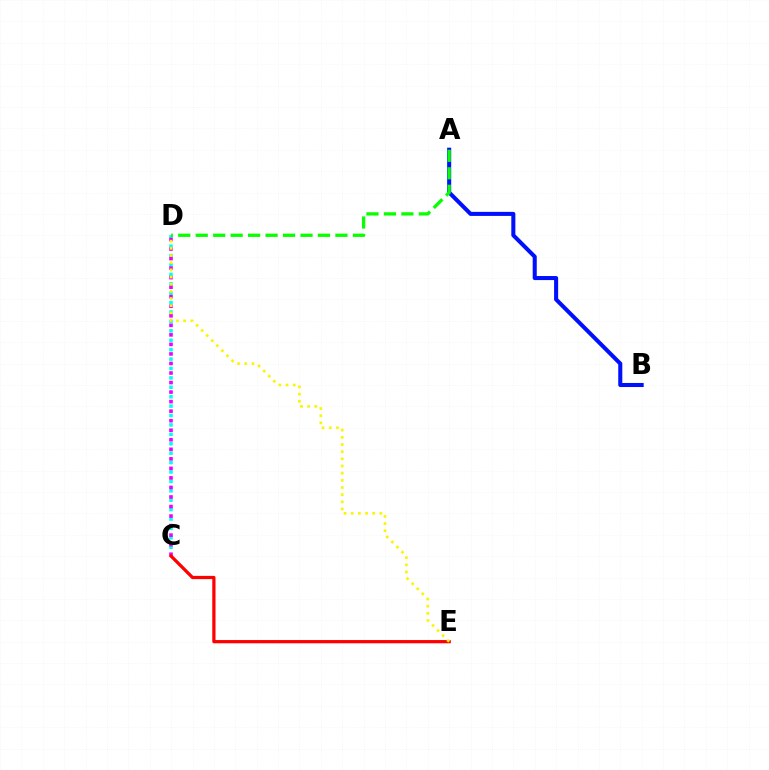{('A', 'B'): [{'color': '#0010ff', 'line_style': 'solid', 'thickness': 2.92}], ('C', 'D'): [{'color': '#00fff6', 'line_style': 'dotted', 'thickness': 2.56}, {'color': '#ee00ff', 'line_style': 'dotted', 'thickness': 2.59}], ('C', 'E'): [{'color': '#ff0000', 'line_style': 'solid', 'thickness': 2.33}], ('D', 'E'): [{'color': '#fcf500', 'line_style': 'dotted', 'thickness': 1.95}], ('A', 'D'): [{'color': '#08ff00', 'line_style': 'dashed', 'thickness': 2.37}]}